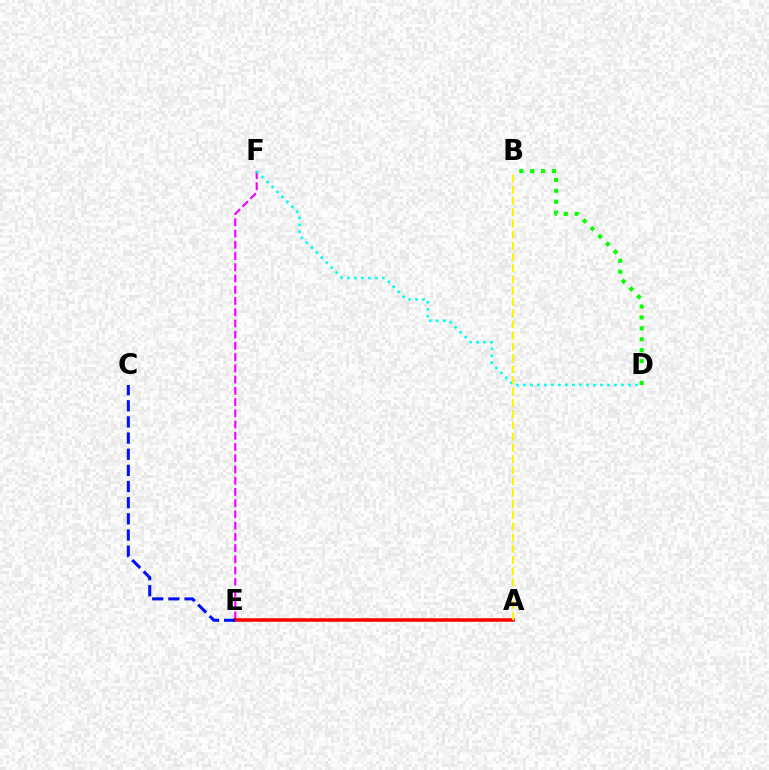{('E', 'F'): [{'color': '#ee00ff', 'line_style': 'dashed', 'thickness': 1.53}], ('D', 'F'): [{'color': '#00fff6', 'line_style': 'dotted', 'thickness': 1.9}], ('A', 'E'): [{'color': '#ff0000', 'line_style': 'solid', 'thickness': 2.54}], ('C', 'E'): [{'color': '#0010ff', 'line_style': 'dashed', 'thickness': 2.19}], ('B', 'D'): [{'color': '#08ff00', 'line_style': 'dotted', 'thickness': 2.97}], ('A', 'B'): [{'color': '#fcf500', 'line_style': 'dashed', 'thickness': 1.52}]}